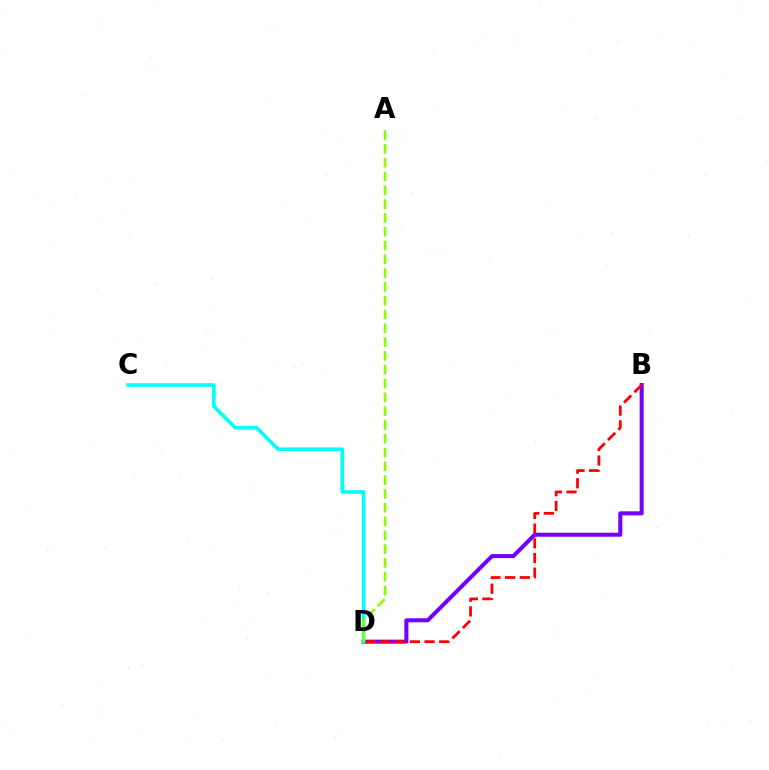{('B', 'D'): [{'color': '#7200ff', 'line_style': 'solid', 'thickness': 2.9}, {'color': '#ff0000', 'line_style': 'dashed', 'thickness': 2.0}], ('C', 'D'): [{'color': '#00fff6', 'line_style': 'solid', 'thickness': 2.59}], ('A', 'D'): [{'color': '#84ff00', 'line_style': 'dashed', 'thickness': 1.87}]}